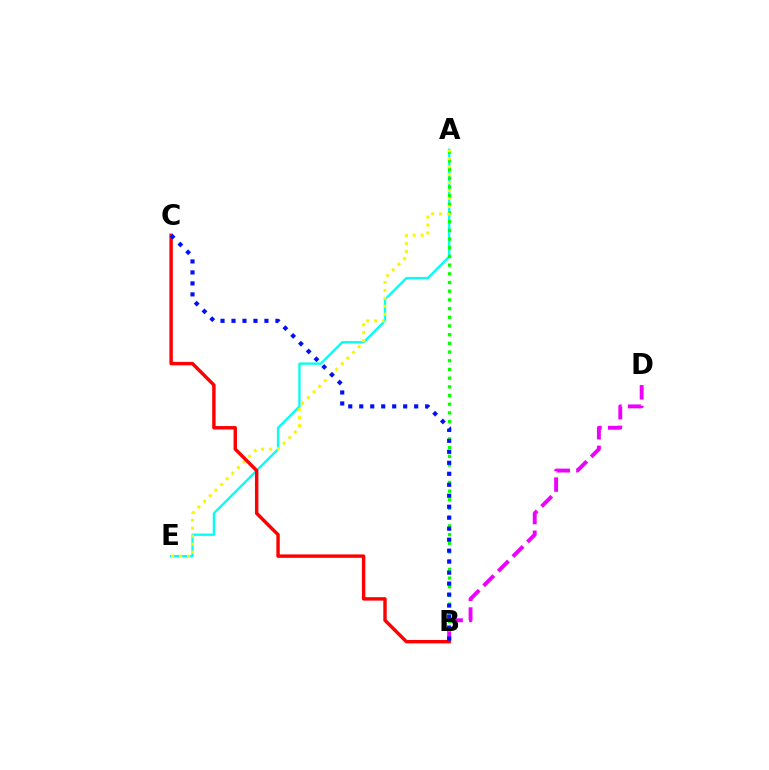{('B', 'D'): [{'color': '#ee00ff', 'line_style': 'dashed', 'thickness': 2.81}], ('A', 'E'): [{'color': '#00fff6', 'line_style': 'solid', 'thickness': 1.67}, {'color': '#fcf500', 'line_style': 'dotted', 'thickness': 2.16}], ('A', 'B'): [{'color': '#08ff00', 'line_style': 'dotted', 'thickness': 2.36}], ('B', 'C'): [{'color': '#ff0000', 'line_style': 'solid', 'thickness': 2.47}, {'color': '#0010ff', 'line_style': 'dotted', 'thickness': 2.98}]}